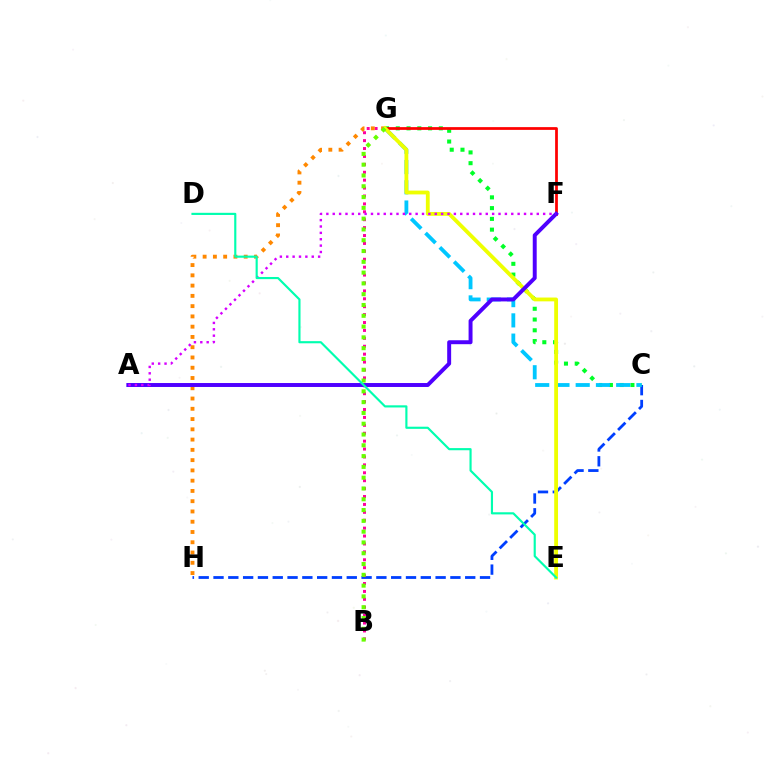{('C', 'H'): [{'color': '#003fff', 'line_style': 'dashed', 'thickness': 2.01}], ('C', 'G'): [{'color': '#00ff27', 'line_style': 'dotted', 'thickness': 2.92}, {'color': '#00c7ff', 'line_style': 'dashed', 'thickness': 2.75}], ('B', 'G'): [{'color': '#ff00a0', 'line_style': 'dotted', 'thickness': 2.15}, {'color': '#66ff00', 'line_style': 'dotted', 'thickness': 2.93}], ('F', 'G'): [{'color': '#ff0000', 'line_style': 'solid', 'thickness': 1.98}], ('G', 'H'): [{'color': '#ff8800', 'line_style': 'dotted', 'thickness': 2.79}], ('E', 'G'): [{'color': '#eeff00', 'line_style': 'solid', 'thickness': 2.75}], ('A', 'F'): [{'color': '#4f00ff', 'line_style': 'solid', 'thickness': 2.84}, {'color': '#d600ff', 'line_style': 'dotted', 'thickness': 1.73}], ('D', 'E'): [{'color': '#00ffaf', 'line_style': 'solid', 'thickness': 1.55}]}